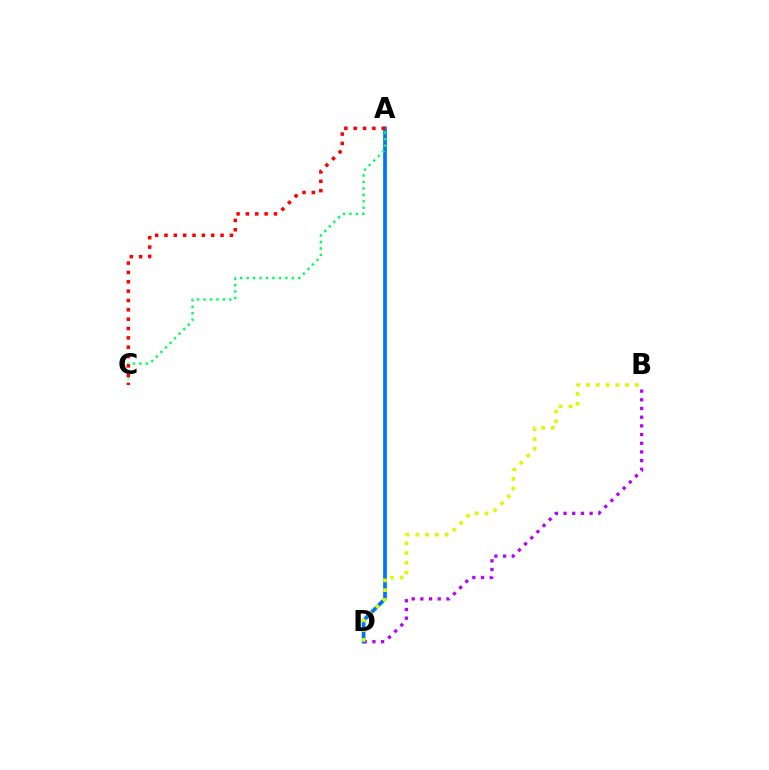{('B', 'D'): [{'color': '#b900ff', 'line_style': 'dotted', 'thickness': 2.36}, {'color': '#d1ff00', 'line_style': 'dotted', 'thickness': 2.65}], ('A', 'D'): [{'color': '#0074ff', 'line_style': 'solid', 'thickness': 2.68}], ('A', 'C'): [{'color': '#00ff5c', 'line_style': 'dotted', 'thickness': 1.75}, {'color': '#ff0000', 'line_style': 'dotted', 'thickness': 2.54}]}